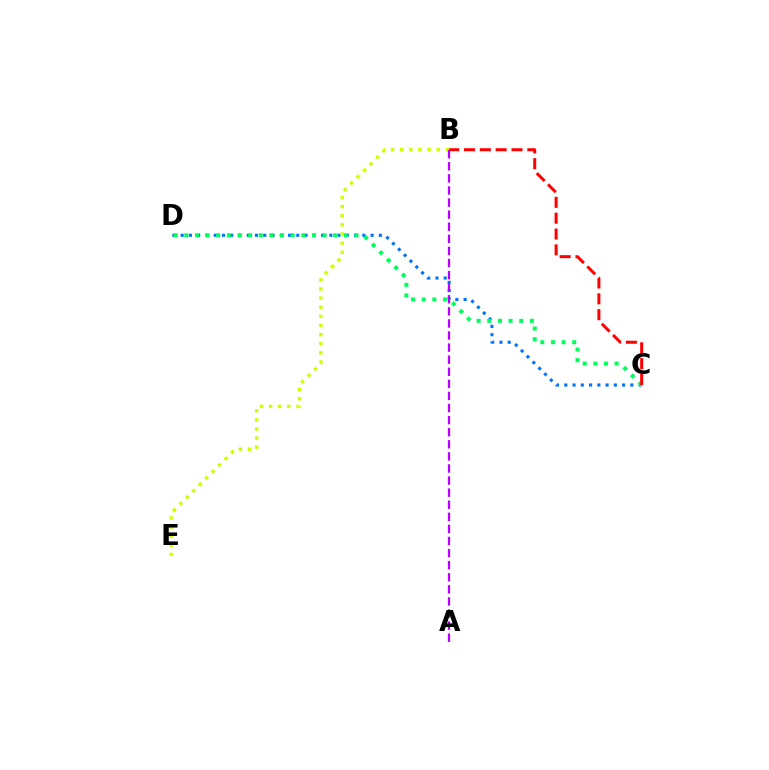{('C', 'D'): [{'color': '#0074ff', 'line_style': 'dotted', 'thickness': 2.24}, {'color': '#00ff5c', 'line_style': 'dotted', 'thickness': 2.89}], ('B', 'E'): [{'color': '#d1ff00', 'line_style': 'dotted', 'thickness': 2.48}], ('A', 'B'): [{'color': '#b900ff', 'line_style': 'dashed', 'thickness': 1.64}], ('B', 'C'): [{'color': '#ff0000', 'line_style': 'dashed', 'thickness': 2.15}]}